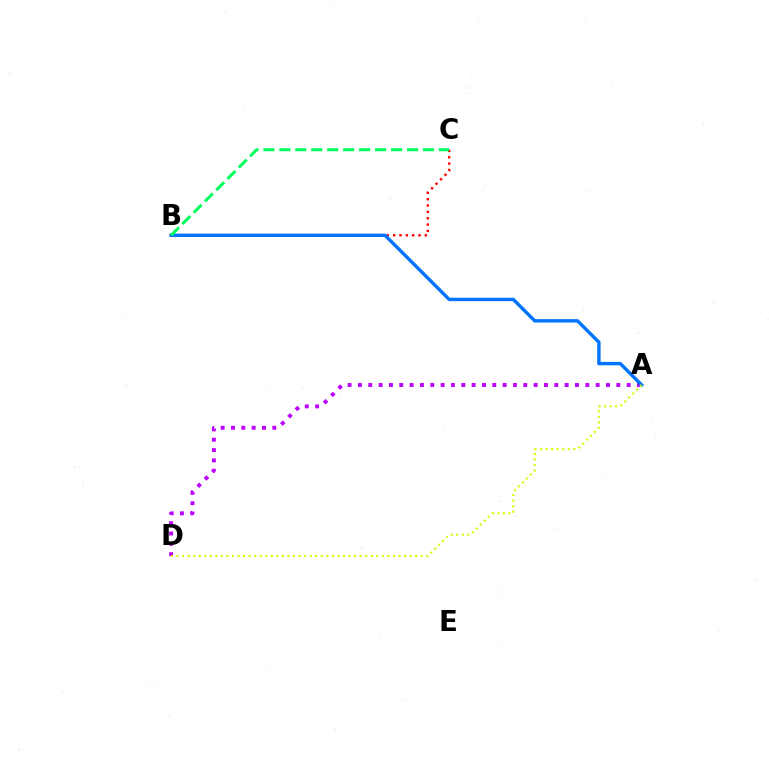{('A', 'D'): [{'color': '#b900ff', 'line_style': 'dotted', 'thickness': 2.81}, {'color': '#d1ff00', 'line_style': 'dotted', 'thickness': 1.51}], ('B', 'C'): [{'color': '#ff0000', 'line_style': 'dotted', 'thickness': 1.72}, {'color': '#00ff5c', 'line_style': 'dashed', 'thickness': 2.17}], ('A', 'B'): [{'color': '#0074ff', 'line_style': 'solid', 'thickness': 2.44}]}